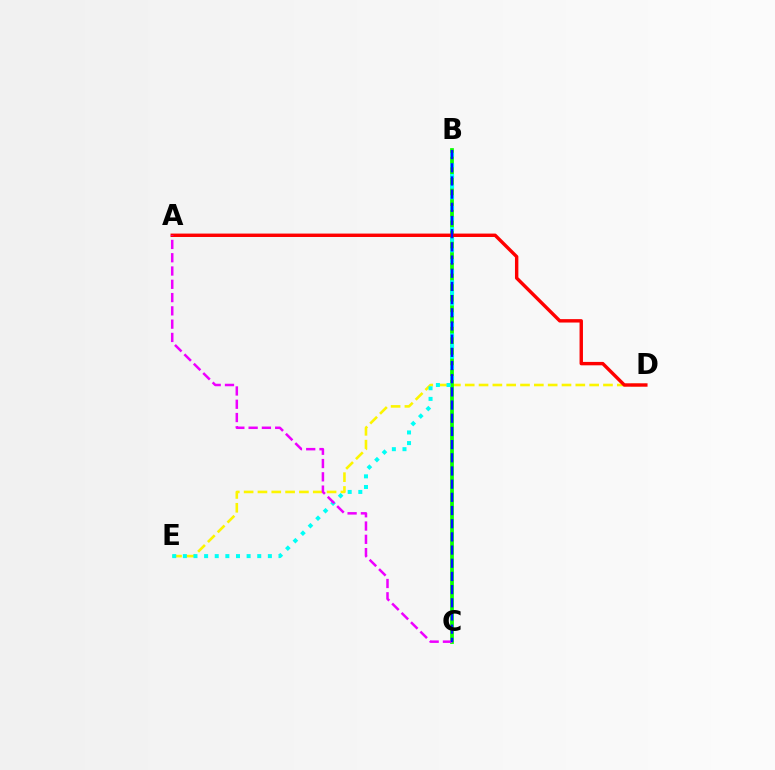{('D', 'E'): [{'color': '#fcf500', 'line_style': 'dashed', 'thickness': 1.88}], ('B', 'C'): [{'color': '#08ff00', 'line_style': 'solid', 'thickness': 2.69}, {'color': '#0010ff', 'line_style': 'dashed', 'thickness': 1.79}], ('B', 'E'): [{'color': '#00fff6', 'line_style': 'dotted', 'thickness': 2.89}], ('A', 'D'): [{'color': '#ff0000', 'line_style': 'solid', 'thickness': 2.45}], ('A', 'C'): [{'color': '#ee00ff', 'line_style': 'dashed', 'thickness': 1.8}]}